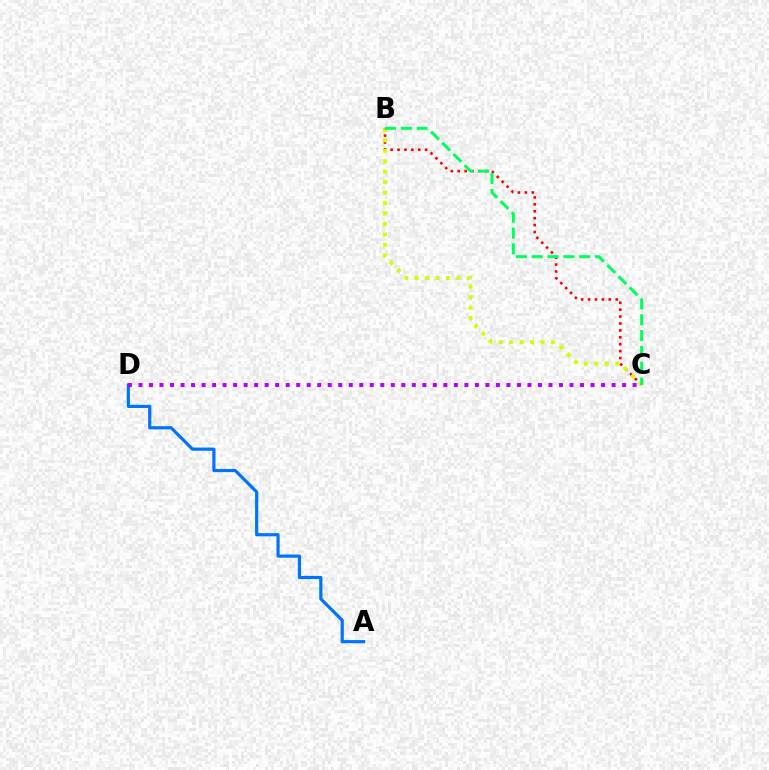{('B', 'C'): [{'color': '#ff0000', 'line_style': 'dotted', 'thickness': 1.88}, {'color': '#d1ff00', 'line_style': 'dotted', 'thickness': 2.84}, {'color': '#00ff5c', 'line_style': 'dashed', 'thickness': 2.15}], ('A', 'D'): [{'color': '#0074ff', 'line_style': 'solid', 'thickness': 2.3}], ('C', 'D'): [{'color': '#b900ff', 'line_style': 'dotted', 'thickness': 2.86}]}